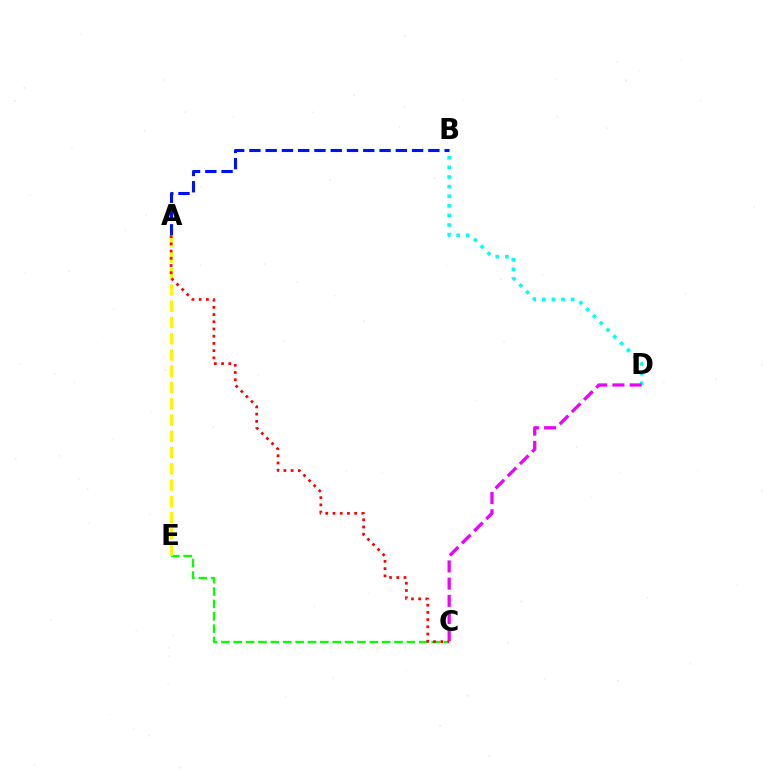{('C', 'E'): [{'color': '#08ff00', 'line_style': 'dashed', 'thickness': 1.68}], ('B', 'D'): [{'color': '#00fff6', 'line_style': 'dotted', 'thickness': 2.61}], ('A', 'B'): [{'color': '#0010ff', 'line_style': 'dashed', 'thickness': 2.21}], ('A', 'E'): [{'color': '#fcf500', 'line_style': 'dashed', 'thickness': 2.21}], ('C', 'D'): [{'color': '#ee00ff', 'line_style': 'dashed', 'thickness': 2.34}], ('A', 'C'): [{'color': '#ff0000', 'line_style': 'dotted', 'thickness': 1.96}]}